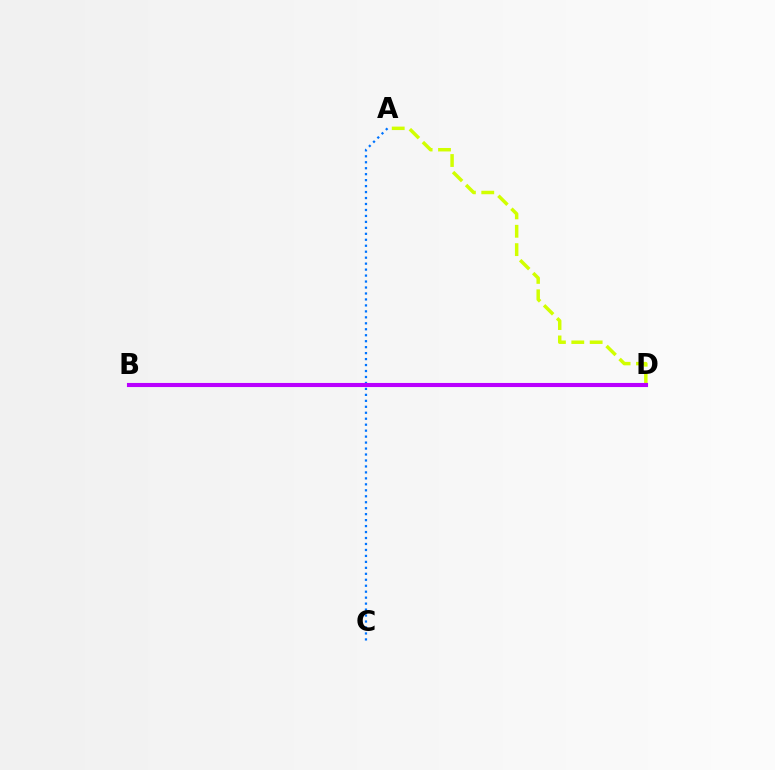{('A', 'D'): [{'color': '#d1ff00', 'line_style': 'dashed', 'thickness': 2.5}], ('B', 'D'): [{'color': '#ff0000', 'line_style': 'solid', 'thickness': 2.61}, {'color': '#00ff5c', 'line_style': 'solid', 'thickness': 1.66}, {'color': '#b900ff', 'line_style': 'solid', 'thickness': 2.95}], ('A', 'C'): [{'color': '#0074ff', 'line_style': 'dotted', 'thickness': 1.62}]}